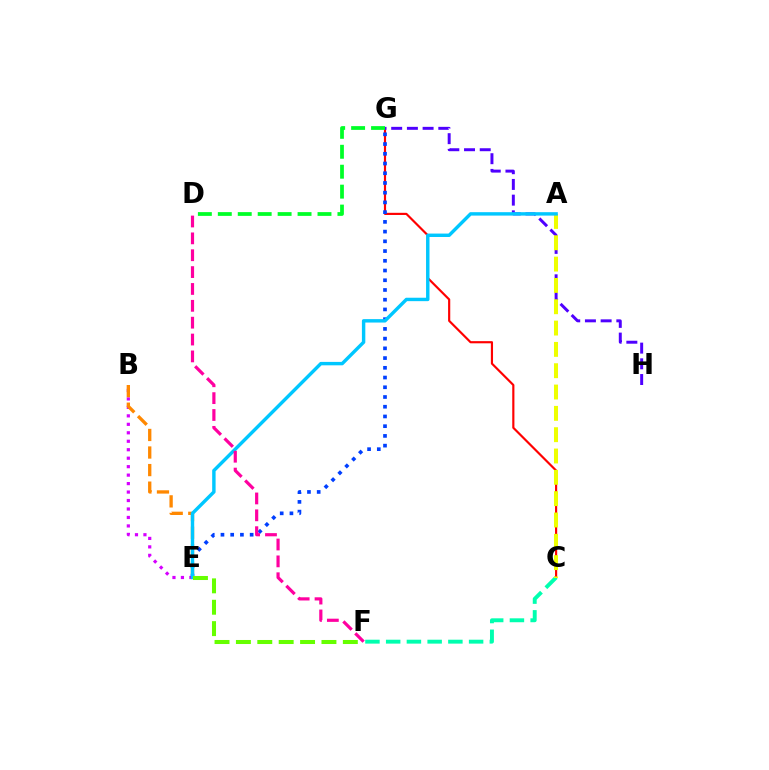{('C', 'G'): [{'color': '#ff0000', 'line_style': 'solid', 'thickness': 1.56}], ('B', 'E'): [{'color': '#d600ff', 'line_style': 'dotted', 'thickness': 2.3}, {'color': '#ff8800', 'line_style': 'dashed', 'thickness': 2.39}], ('G', 'H'): [{'color': '#4f00ff', 'line_style': 'dashed', 'thickness': 2.13}], ('E', 'G'): [{'color': '#003fff', 'line_style': 'dotted', 'thickness': 2.64}], ('D', 'G'): [{'color': '#00ff27', 'line_style': 'dashed', 'thickness': 2.71}], ('C', 'F'): [{'color': '#00ffaf', 'line_style': 'dashed', 'thickness': 2.82}], ('A', 'C'): [{'color': '#eeff00', 'line_style': 'dashed', 'thickness': 2.9}], ('A', 'E'): [{'color': '#00c7ff', 'line_style': 'solid', 'thickness': 2.46}], ('D', 'F'): [{'color': '#ff00a0', 'line_style': 'dashed', 'thickness': 2.29}], ('E', 'F'): [{'color': '#66ff00', 'line_style': 'dashed', 'thickness': 2.91}]}